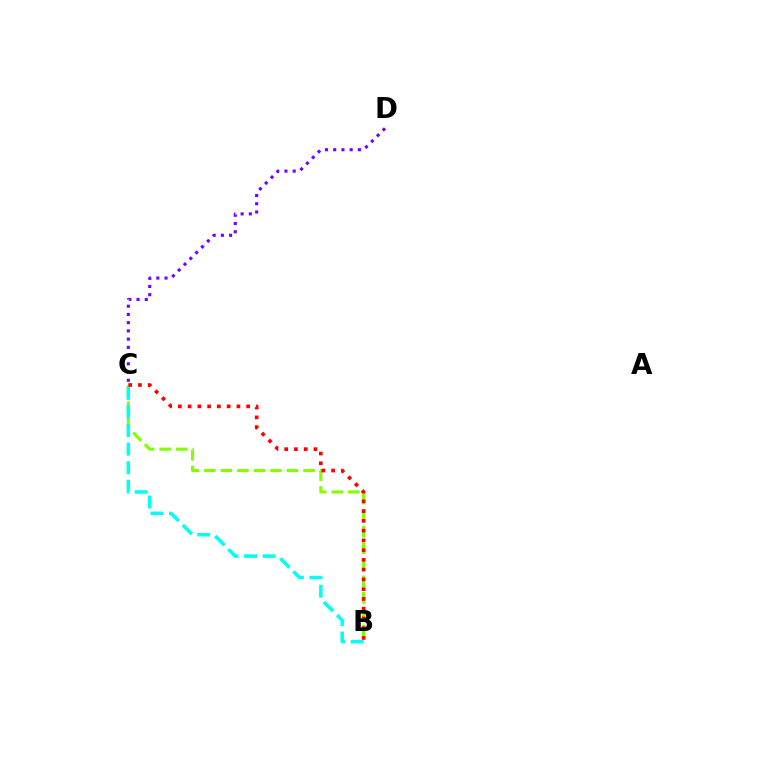{('B', 'C'): [{'color': '#84ff00', 'line_style': 'dashed', 'thickness': 2.25}, {'color': '#ff0000', 'line_style': 'dotted', 'thickness': 2.65}, {'color': '#00fff6', 'line_style': 'dashed', 'thickness': 2.52}], ('C', 'D'): [{'color': '#7200ff', 'line_style': 'dotted', 'thickness': 2.24}]}